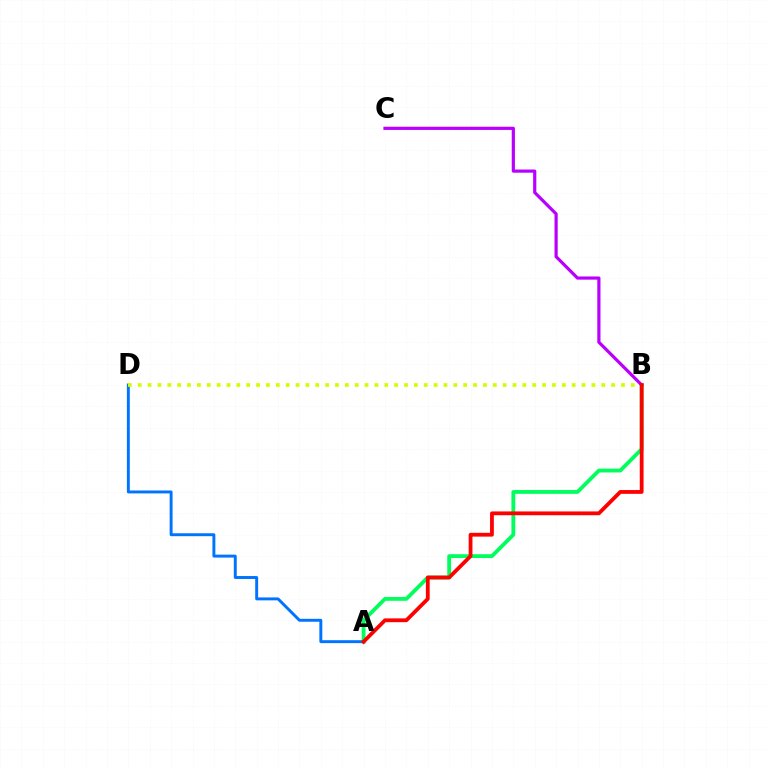{('A', 'B'): [{'color': '#00ff5c', 'line_style': 'solid', 'thickness': 2.75}, {'color': '#ff0000', 'line_style': 'solid', 'thickness': 2.73}], ('A', 'D'): [{'color': '#0074ff', 'line_style': 'solid', 'thickness': 2.11}], ('B', 'D'): [{'color': '#d1ff00', 'line_style': 'dotted', 'thickness': 2.68}], ('B', 'C'): [{'color': '#b900ff', 'line_style': 'solid', 'thickness': 2.3}]}